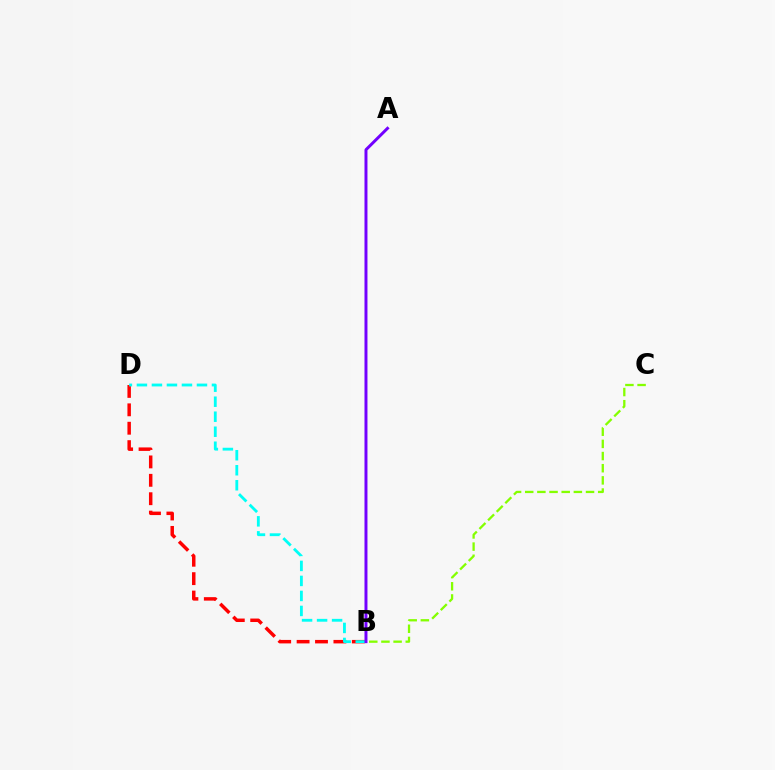{('B', 'C'): [{'color': '#84ff00', 'line_style': 'dashed', 'thickness': 1.65}], ('B', 'D'): [{'color': '#ff0000', 'line_style': 'dashed', 'thickness': 2.5}, {'color': '#00fff6', 'line_style': 'dashed', 'thickness': 2.04}], ('A', 'B'): [{'color': '#7200ff', 'line_style': 'solid', 'thickness': 2.14}]}